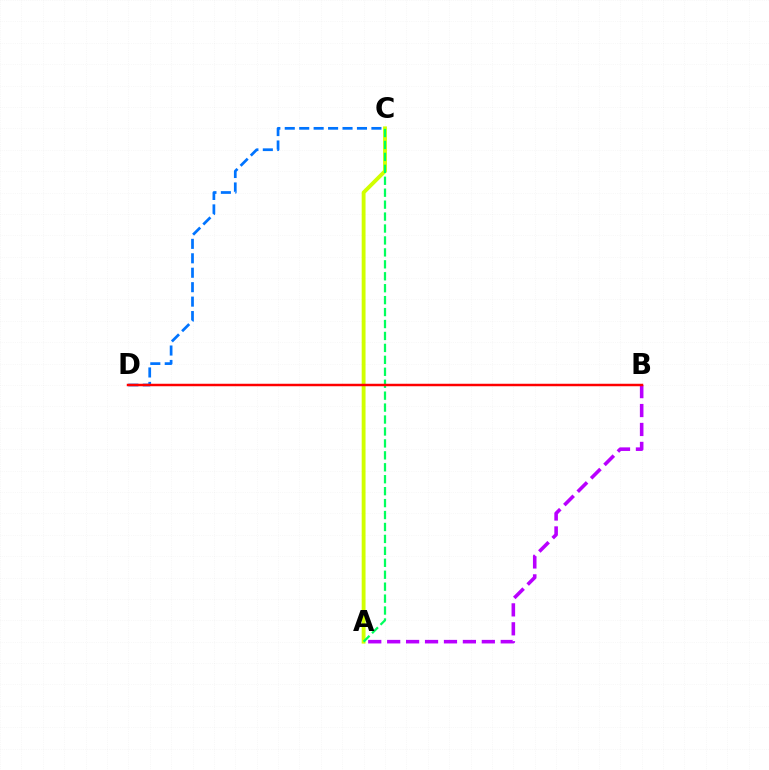{('C', 'D'): [{'color': '#0074ff', 'line_style': 'dashed', 'thickness': 1.96}], ('A', 'C'): [{'color': '#d1ff00', 'line_style': 'solid', 'thickness': 2.78}, {'color': '#00ff5c', 'line_style': 'dashed', 'thickness': 1.62}], ('A', 'B'): [{'color': '#b900ff', 'line_style': 'dashed', 'thickness': 2.57}], ('B', 'D'): [{'color': '#ff0000', 'line_style': 'solid', 'thickness': 1.78}]}